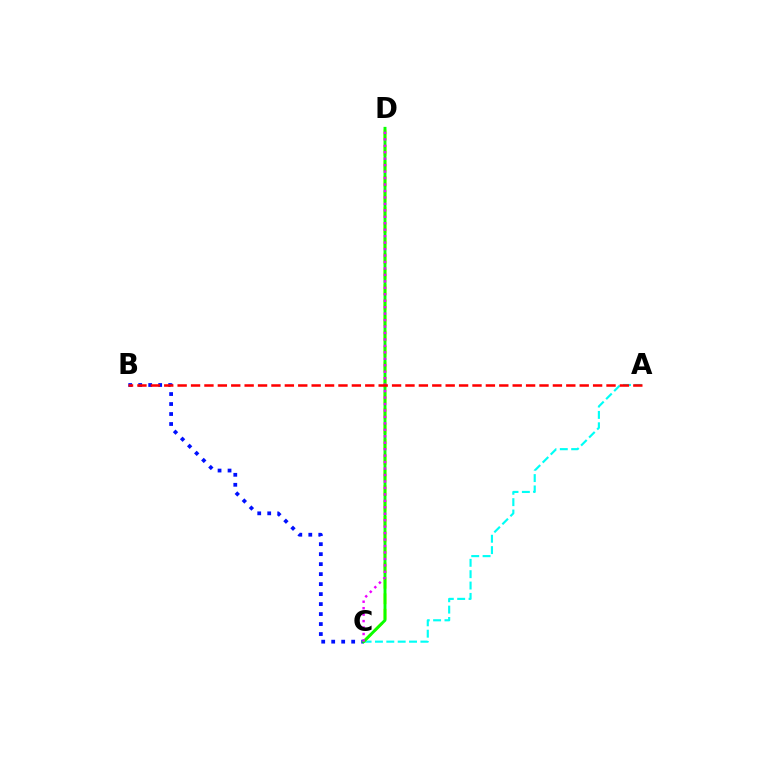{('A', 'C'): [{'color': '#00fff6', 'line_style': 'dashed', 'thickness': 1.54}], ('C', 'D'): [{'color': '#fcf500', 'line_style': 'dashed', 'thickness': 2.1}, {'color': '#08ff00', 'line_style': 'solid', 'thickness': 2.1}, {'color': '#ee00ff', 'line_style': 'dotted', 'thickness': 1.75}], ('B', 'C'): [{'color': '#0010ff', 'line_style': 'dotted', 'thickness': 2.71}], ('A', 'B'): [{'color': '#ff0000', 'line_style': 'dashed', 'thickness': 1.82}]}